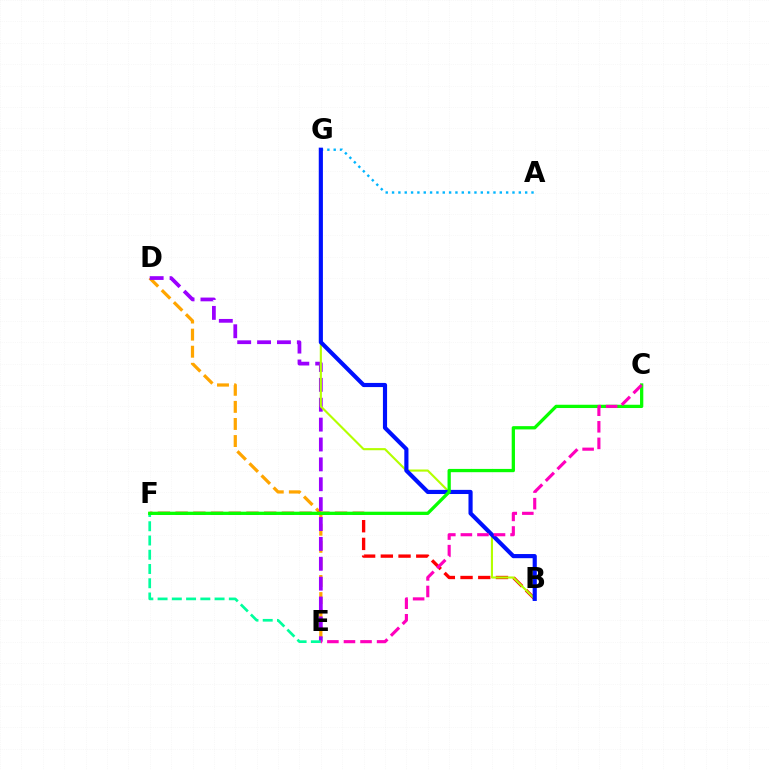{('D', 'E'): [{'color': '#ffa500', 'line_style': 'dashed', 'thickness': 2.32}, {'color': '#9b00ff', 'line_style': 'dashed', 'thickness': 2.7}], ('B', 'F'): [{'color': '#ff0000', 'line_style': 'dashed', 'thickness': 2.41}], ('B', 'G'): [{'color': '#b3ff00', 'line_style': 'solid', 'thickness': 1.53}, {'color': '#0010ff', 'line_style': 'solid', 'thickness': 2.99}], ('E', 'F'): [{'color': '#00ff9d', 'line_style': 'dashed', 'thickness': 1.94}], ('A', 'G'): [{'color': '#00b5ff', 'line_style': 'dotted', 'thickness': 1.72}], ('C', 'F'): [{'color': '#08ff00', 'line_style': 'solid', 'thickness': 2.36}], ('C', 'E'): [{'color': '#ff00bd', 'line_style': 'dashed', 'thickness': 2.25}]}